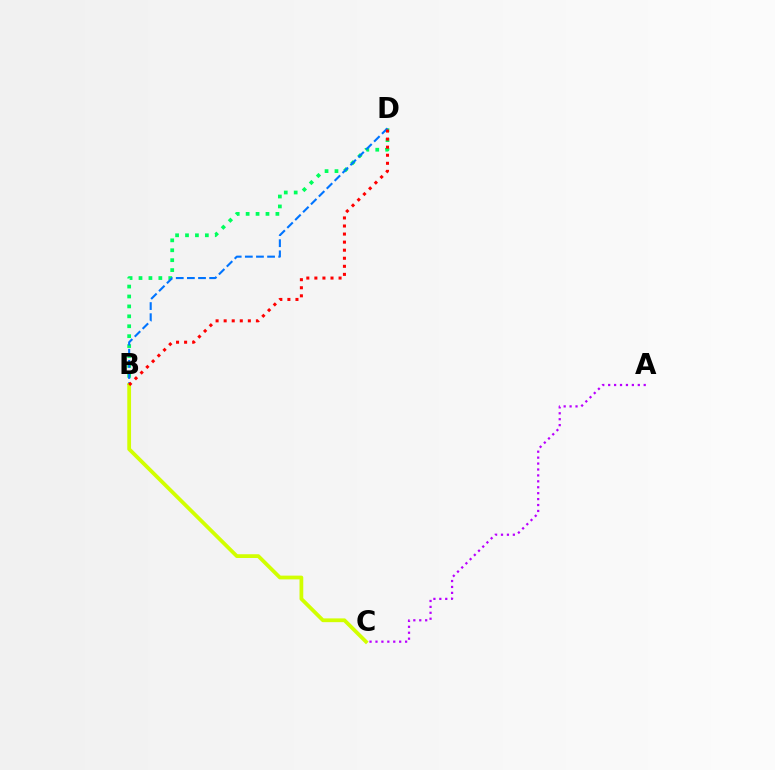{('B', 'D'): [{'color': '#00ff5c', 'line_style': 'dotted', 'thickness': 2.7}, {'color': '#0074ff', 'line_style': 'dashed', 'thickness': 1.51}, {'color': '#ff0000', 'line_style': 'dotted', 'thickness': 2.19}], ('B', 'C'): [{'color': '#d1ff00', 'line_style': 'solid', 'thickness': 2.71}], ('A', 'C'): [{'color': '#b900ff', 'line_style': 'dotted', 'thickness': 1.61}]}